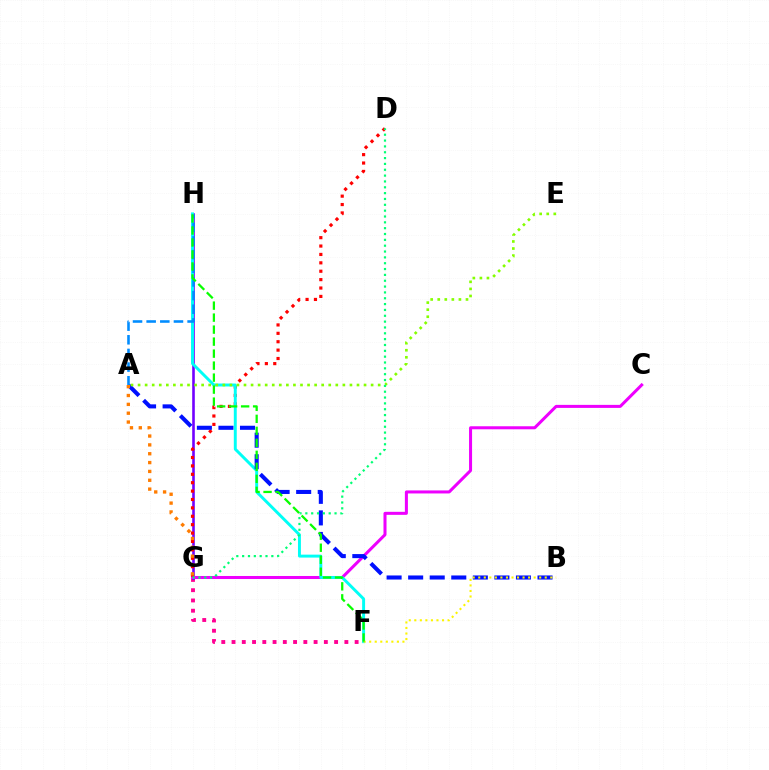{('F', 'G'): [{'color': '#ff0094', 'line_style': 'dotted', 'thickness': 2.79}], ('G', 'H'): [{'color': '#7200ff', 'line_style': 'solid', 'thickness': 1.88}], ('C', 'G'): [{'color': '#ee00ff', 'line_style': 'solid', 'thickness': 2.18}], ('D', 'G'): [{'color': '#ff0000', 'line_style': 'dotted', 'thickness': 2.28}, {'color': '#00ff74', 'line_style': 'dotted', 'thickness': 1.59}], ('F', 'H'): [{'color': '#00fff6', 'line_style': 'solid', 'thickness': 2.12}, {'color': '#08ff00', 'line_style': 'dashed', 'thickness': 1.63}], ('A', 'B'): [{'color': '#0010ff', 'line_style': 'dashed', 'thickness': 2.93}], ('A', 'E'): [{'color': '#84ff00', 'line_style': 'dotted', 'thickness': 1.92}], ('A', 'H'): [{'color': '#008cff', 'line_style': 'dashed', 'thickness': 1.85}], ('B', 'F'): [{'color': '#fcf500', 'line_style': 'dotted', 'thickness': 1.51}], ('A', 'G'): [{'color': '#ff7c00', 'line_style': 'dotted', 'thickness': 2.4}]}